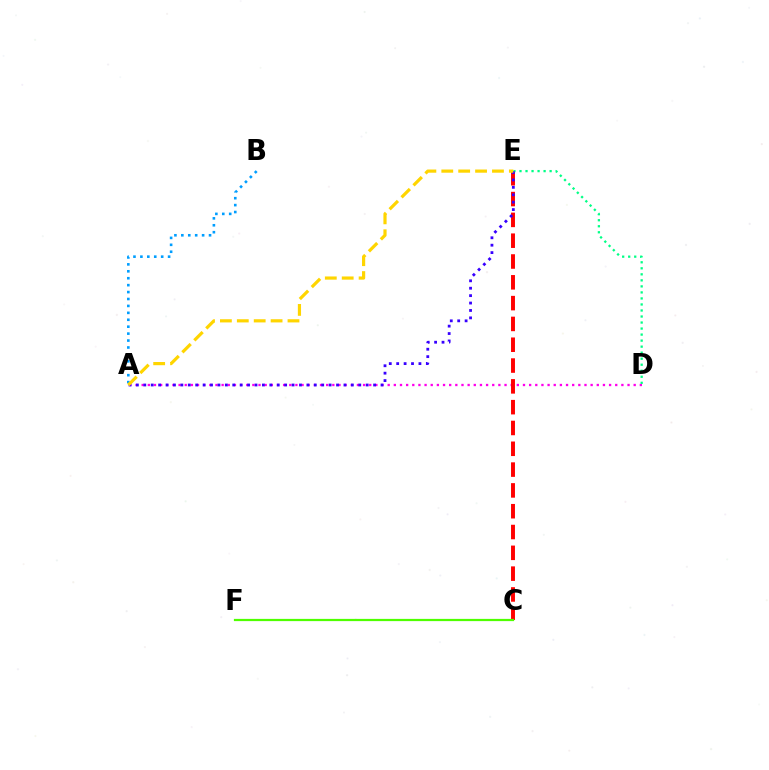{('A', 'D'): [{'color': '#ff00ed', 'line_style': 'dotted', 'thickness': 1.67}], ('C', 'E'): [{'color': '#ff0000', 'line_style': 'dashed', 'thickness': 2.83}], ('A', 'B'): [{'color': '#009eff', 'line_style': 'dotted', 'thickness': 1.88}], ('C', 'F'): [{'color': '#4fff00', 'line_style': 'solid', 'thickness': 1.6}], ('D', 'E'): [{'color': '#00ff86', 'line_style': 'dotted', 'thickness': 1.64}], ('A', 'E'): [{'color': '#3700ff', 'line_style': 'dotted', 'thickness': 2.01}, {'color': '#ffd500', 'line_style': 'dashed', 'thickness': 2.29}]}